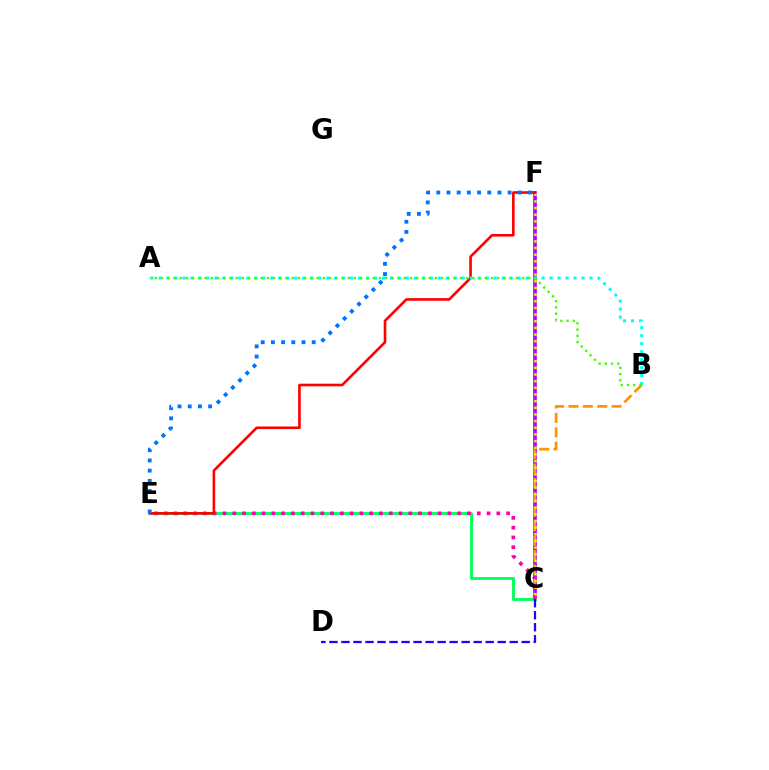{('C', 'F'): [{'color': '#b900ff', 'line_style': 'solid', 'thickness': 2.65}, {'color': '#d1ff00', 'line_style': 'dotted', 'thickness': 1.81}], ('B', 'C'): [{'color': '#ff9400', 'line_style': 'dashed', 'thickness': 1.96}], ('C', 'E'): [{'color': '#00ff5c', 'line_style': 'solid', 'thickness': 2.05}, {'color': '#ff00ac', 'line_style': 'dotted', 'thickness': 2.66}], ('C', 'D'): [{'color': '#2500ff', 'line_style': 'dashed', 'thickness': 1.63}], ('E', 'F'): [{'color': '#ff0000', 'line_style': 'solid', 'thickness': 1.88}, {'color': '#0074ff', 'line_style': 'dotted', 'thickness': 2.77}], ('A', 'B'): [{'color': '#00fff6', 'line_style': 'dotted', 'thickness': 2.17}, {'color': '#3dff00', 'line_style': 'dotted', 'thickness': 1.69}]}